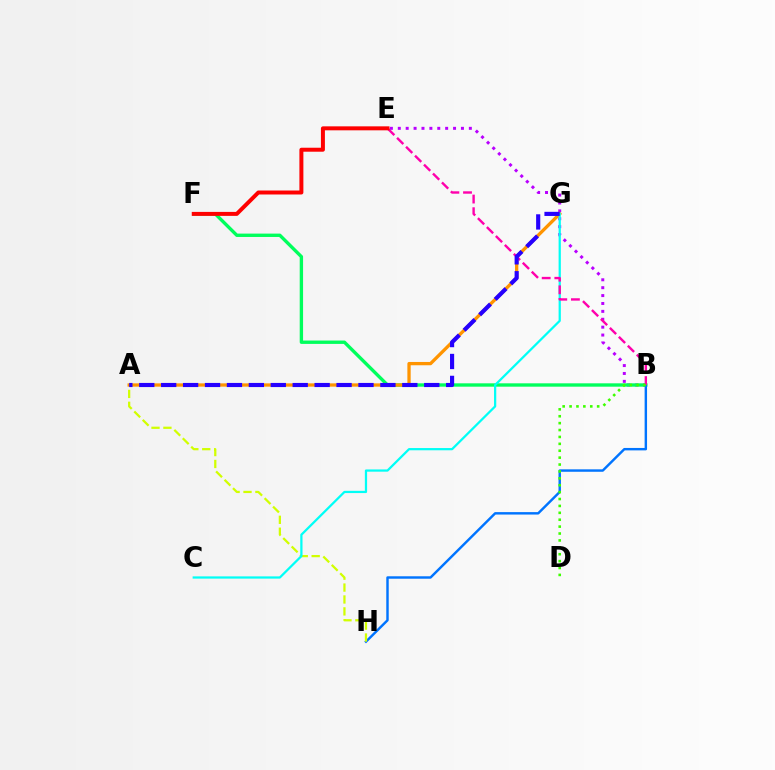{('B', 'E'): [{'color': '#b900ff', 'line_style': 'dotted', 'thickness': 2.14}, {'color': '#ff00ac', 'line_style': 'dashed', 'thickness': 1.72}], ('B', 'F'): [{'color': '#00ff5c', 'line_style': 'solid', 'thickness': 2.42}], ('B', 'H'): [{'color': '#0074ff', 'line_style': 'solid', 'thickness': 1.75}], ('A', 'H'): [{'color': '#d1ff00', 'line_style': 'dashed', 'thickness': 1.62}], ('A', 'G'): [{'color': '#ff9400', 'line_style': 'solid', 'thickness': 2.37}, {'color': '#2500ff', 'line_style': 'dashed', 'thickness': 2.98}], ('C', 'G'): [{'color': '#00fff6', 'line_style': 'solid', 'thickness': 1.61}], ('E', 'F'): [{'color': '#ff0000', 'line_style': 'solid', 'thickness': 2.87}], ('B', 'D'): [{'color': '#3dff00', 'line_style': 'dotted', 'thickness': 1.87}]}